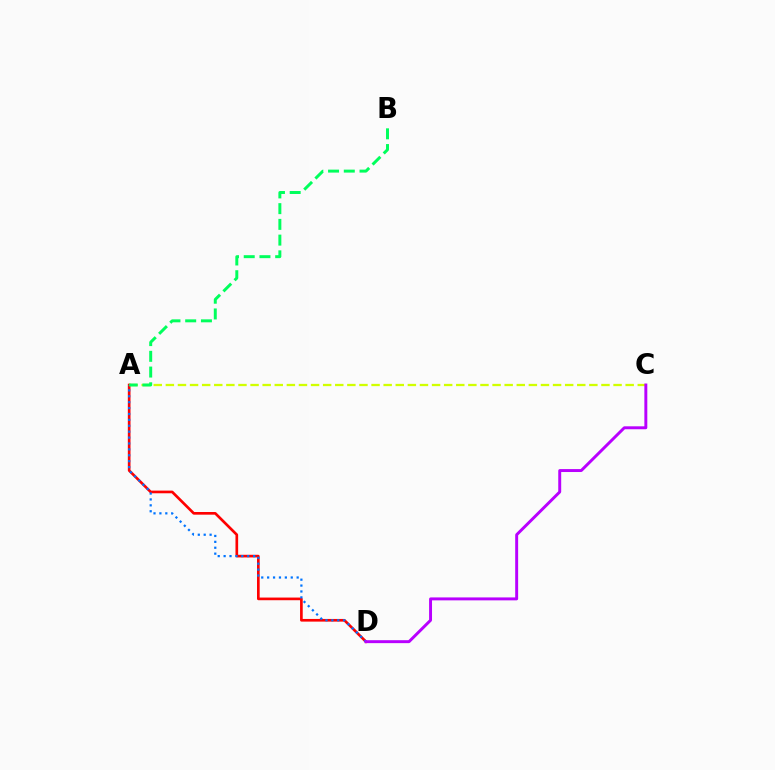{('A', 'D'): [{'color': '#ff0000', 'line_style': 'solid', 'thickness': 1.92}, {'color': '#0074ff', 'line_style': 'dotted', 'thickness': 1.6}], ('A', 'C'): [{'color': '#d1ff00', 'line_style': 'dashed', 'thickness': 1.64}], ('A', 'B'): [{'color': '#00ff5c', 'line_style': 'dashed', 'thickness': 2.14}], ('C', 'D'): [{'color': '#b900ff', 'line_style': 'solid', 'thickness': 2.12}]}